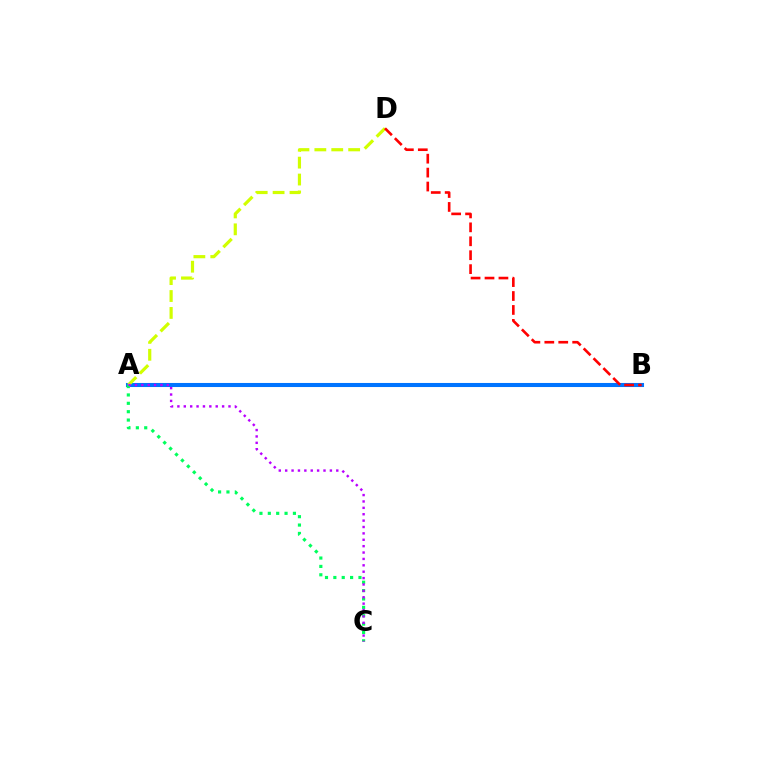{('A', 'B'): [{'color': '#0074ff', 'line_style': 'solid', 'thickness': 2.93}], ('A', 'D'): [{'color': '#d1ff00', 'line_style': 'dashed', 'thickness': 2.3}], ('A', 'C'): [{'color': '#00ff5c', 'line_style': 'dotted', 'thickness': 2.27}, {'color': '#b900ff', 'line_style': 'dotted', 'thickness': 1.74}], ('B', 'D'): [{'color': '#ff0000', 'line_style': 'dashed', 'thickness': 1.89}]}